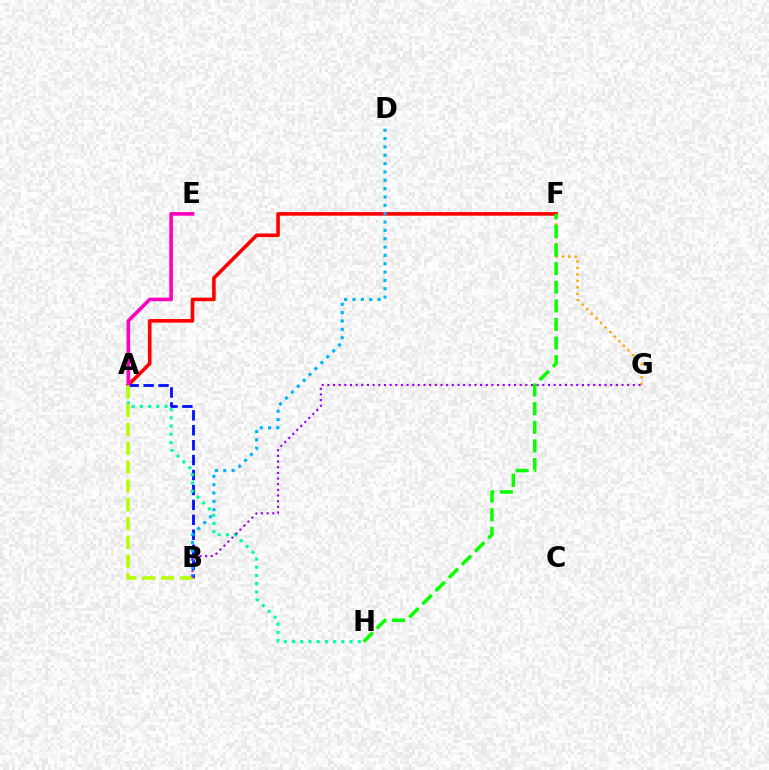{('A', 'F'): [{'color': '#ff0000', 'line_style': 'solid', 'thickness': 2.59}], ('A', 'B'): [{'color': '#0010ff', 'line_style': 'dashed', 'thickness': 2.03}, {'color': '#b3ff00', 'line_style': 'dashed', 'thickness': 2.56}], ('A', 'H'): [{'color': '#00ff9d', 'line_style': 'dotted', 'thickness': 2.23}], ('F', 'G'): [{'color': '#ffa500', 'line_style': 'dotted', 'thickness': 1.76}], ('A', 'E'): [{'color': '#ff00bd', 'line_style': 'solid', 'thickness': 2.6}], ('B', 'D'): [{'color': '#00b5ff', 'line_style': 'dotted', 'thickness': 2.27}], ('F', 'H'): [{'color': '#08ff00', 'line_style': 'dashed', 'thickness': 2.53}], ('B', 'G'): [{'color': '#9b00ff', 'line_style': 'dotted', 'thickness': 1.54}]}